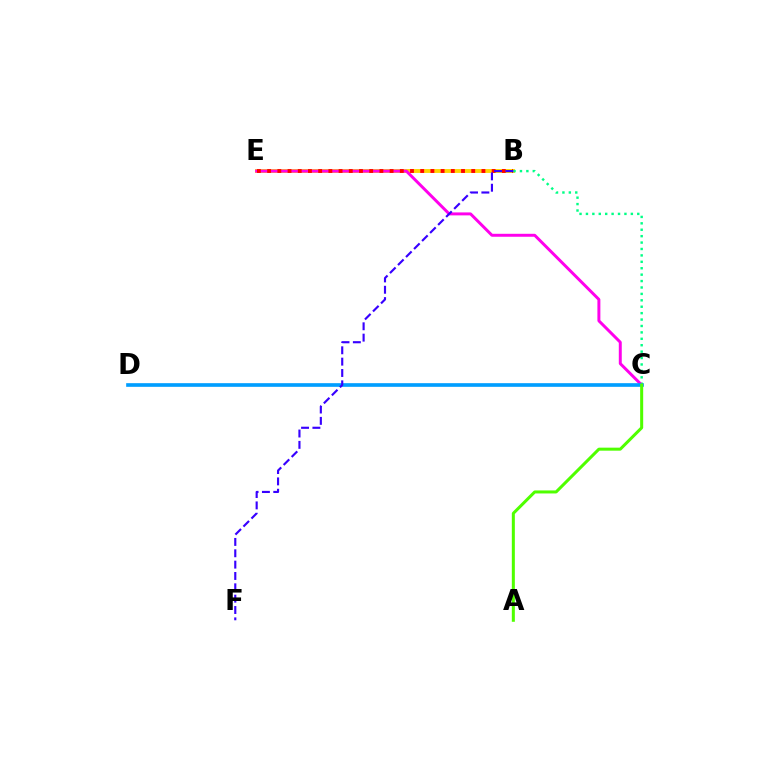{('B', 'E'): [{'color': '#ffd500', 'line_style': 'solid', 'thickness': 2.8}, {'color': '#ff0000', 'line_style': 'dotted', 'thickness': 2.77}], ('B', 'C'): [{'color': '#00ff86', 'line_style': 'dotted', 'thickness': 1.74}], ('C', 'E'): [{'color': '#ff00ed', 'line_style': 'solid', 'thickness': 2.13}], ('C', 'D'): [{'color': '#009eff', 'line_style': 'solid', 'thickness': 2.63}], ('B', 'F'): [{'color': '#3700ff', 'line_style': 'dashed', 'thickness': 1.54}], ('A', 'C'): [{'color': '#4fff00', 'line_style': 'solid', 'thickness': 2.18}]}